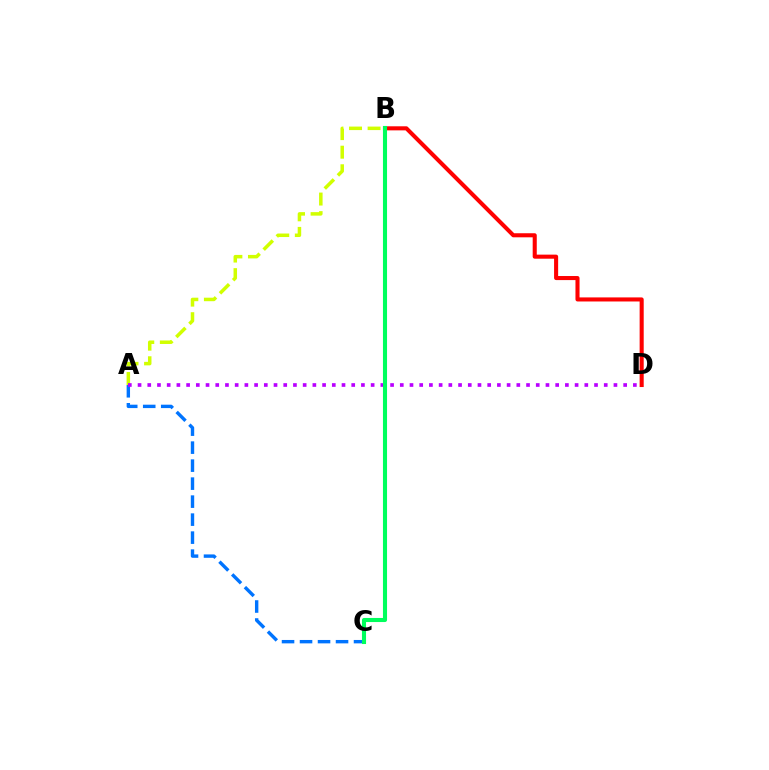{('A', 'B'): [{'color': '#d1ff00', 'line_style': 'dashed', 'thickness': 2.52}], ('B', 'D'): [{'color': '#ff0000', 'line_style': 'solid', 'thickness': 2.93}], ('A', 'C'): [{'color': '#0074ff', 'line_style': 'dashed', 'thickness': 2.45}], ('A', 'D'): [{'color': '#b900ff', 'line_style': 'dotted', 'thickness': 2.64}], ('B', 'C'): [{'color': '#00ff5c', 'line_style': 'solid', 'thickness': 2.94}]}